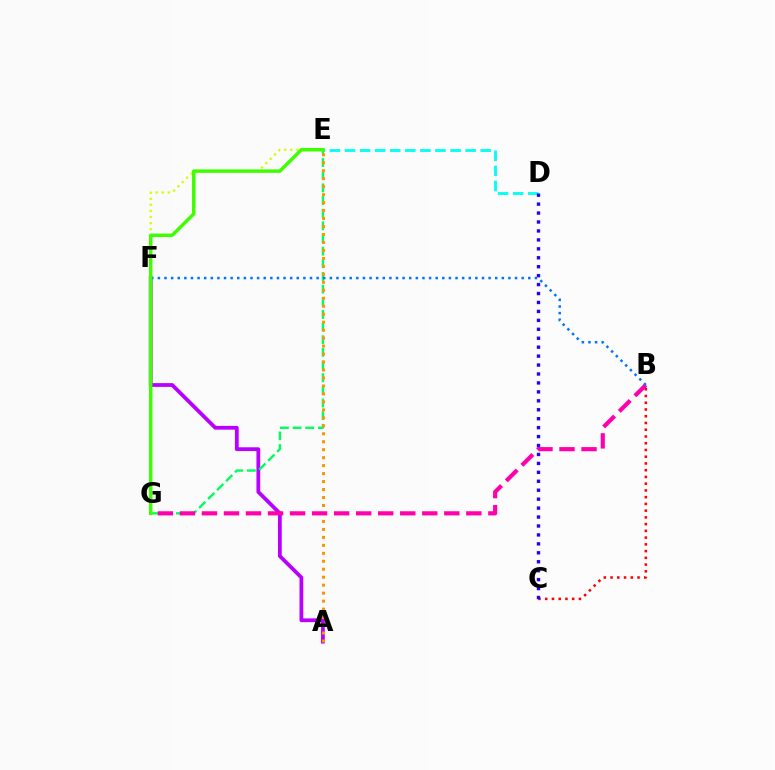{('A', 'F'): [{'color': '#b900ff', 'line_style': 'solid', 'thickness': 2.72}], ('E', 'F'): [{'color': '#d1ff00', 'line_style': 'dotted', 'thickness': 1.66}], ('E', 'G'): [{'color': '#00ff5c', 'line_style': 'dashed', 'thickness': 1.72}, {'color': '#3dff00', 'line_style': 'solid', 'thickness': 2.49}], ('B', 'C'): [{'color': '#ff0000', 'line_style': 'dotted', 'thickness': 1.83}], ('D', 'E'): [{'color': '#00fff6', 'line_style': 'dashed', 'thickness': 2.05}], ('A', 'E'): [{'color': '#ff9400', 'line_style': 'dotted', 'thickness': 2.17}], ('B', 'G'): [{'color': '#ff00ac', 'line_style': 'dashed', 'thickness': 2.99}], ('B', 'F'): [{'color': '#0074ff', 'line_style': 'dotted', 'thickness': 1.8}], ('C', 'D'): [{'color': '#2500ff', 'line_style': 'dotted', 'thickness': 2.43}]}